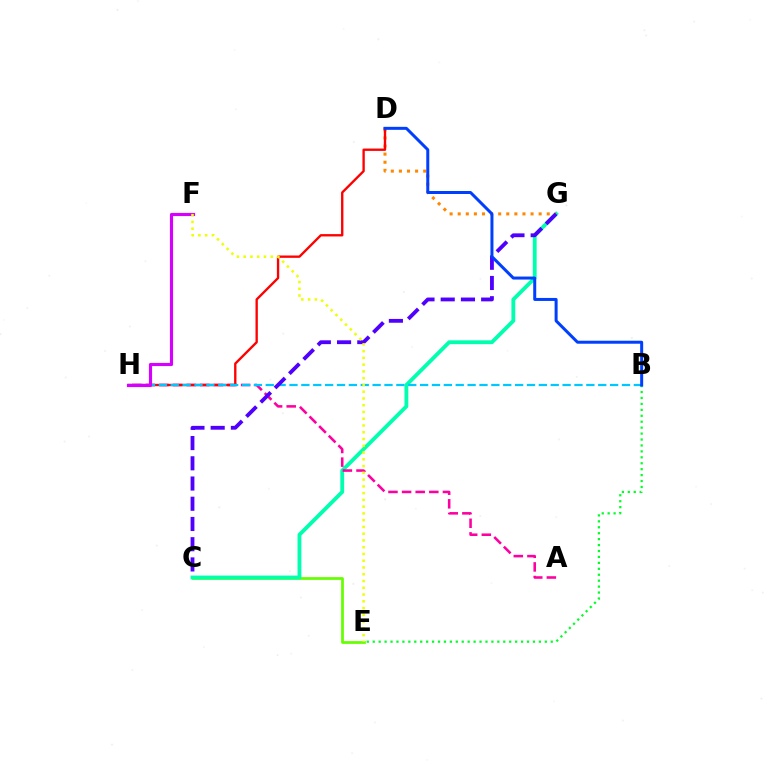{('C', 'E'): [{'color': '#66ff00', 'line_style': 'solid', 'thickness': 1.98}], ('C', 'G'): [{'color': '#00ffaf', 'line_style': 'solid', 'thickness': 2.76}, {'color': '#4f00ff', 'line_style': 'dashed', 'thickness': 2.75}], ('D', 'G'): [{'color': '#ff8800', 'line_style': 'dotted', 'thickness': 2.2}], ('B', 'E'): [{'color': '#00ff27', 'line_style': 'dotted', 'thickness': 1.61}], ('A', 'H'): [{'color': '#ff00a0', 'line_style': 'dashed', 'thickness': 1.85}], ('D', 'H'): [{'color': '#ff0000', 'line_style': 'solid', 'thickness': 1.69}], ('B', 'H'): [{'color': '#00c7ff', 'line_style': 'dashed', 'thickness': 1.61}], ('B', 'D'): [{'color': '#003fff', 'line_style': 'solid', 'thickness': 2.16}], ('F', 'H'): [{'color': '#d600ff', 'line_style': 'solid', 'thickness': 2.26}], ('E', 'F'): [{'color': '#eeff00', 'line_style': 'dotted', 'thickness': 1.84}]}